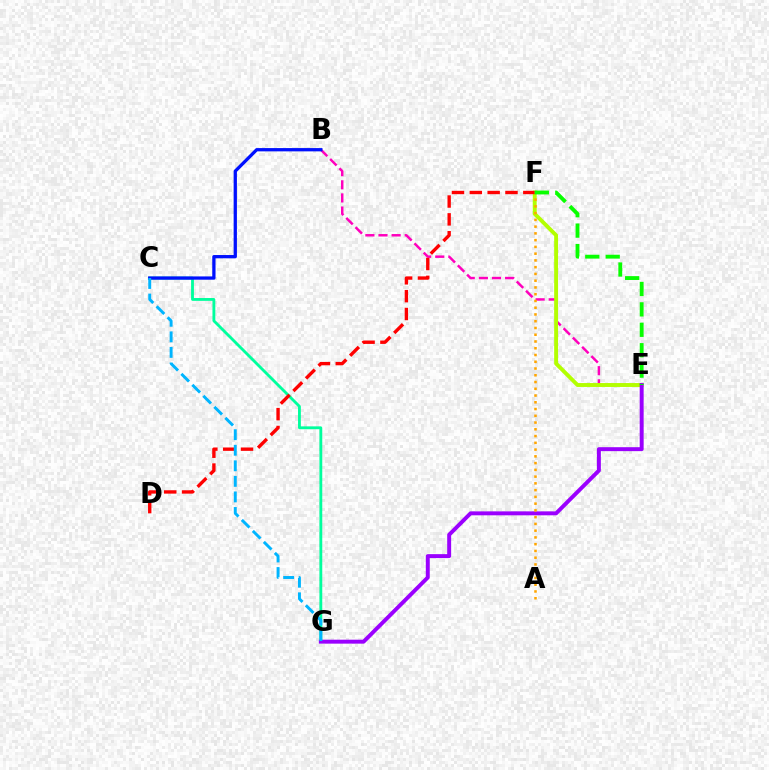{('B', 'E'): [{'color': '#ff00bd', 'line_style': 'dashed', 'thickness': 1.78}], ('C', 'G'): [{'color': '#00ff9d', 'line_style': 'solid', 'thickness': 2.04}, {'color': '#00b5ff', 'line_style': 'dashed', 'thickness': 2.11}], ('E', 'F'): [{'color': '#b3ff00', 'line_style': 'solid', 'thickness': 2.81}, {'color': '#08ff00', 'line_style': 'dashed', 'thickness': 2.77}], ('E', 'G'): [{'color': '#9b00ff', 'line_style': 'solid', 'thickness': 2.84}], ('A', 'F'): [{'color': '#ffa500', 'line_style': 'dotted', 'thickness': 1.84}], ('D', 'F'): [{'color': '#ff0000', 'line_style': 'dashed', 'thickness': 2.42}], ('B', 'C'): [{'color': '#0010ff', 'line_style': 'solid', 'thickness': 2.36}]}